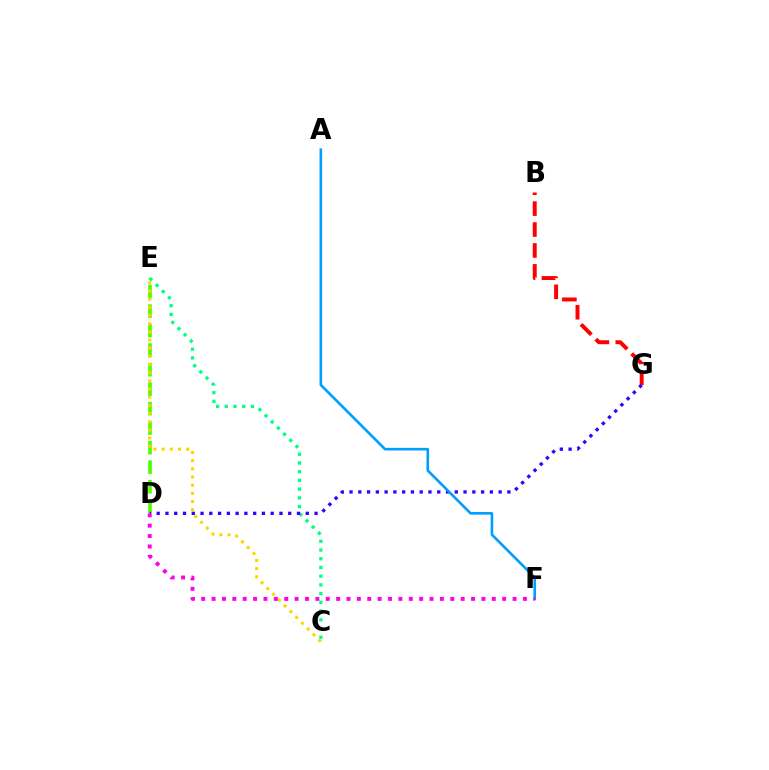{('D', 'E'): [{'color': '#4fff00', 'line_style': 'dashed', 'thickness': 2.65}], ('C', 'E'): [{'color': '#00ff86', 'line_style': 'dotted', 'thickness': 2.37}, {'color': '#ffd500', 'line_style': 'dotted', 'thickness': 2.22}], ('B', 'G'): [{'color': '#ff0000', 'line_style': 'dashed', 'thickness': 2.84}], ('D', 'G'): [{'color': '#3700ff', 'line_style': 'dotted', 'thickness': 2.38}], ('A', 'F'): [{'color': '#009eff', 'line_style': 'solid', 'thickness': 1.89}], ('D', 'F'): [{'color': '#ff00ed', 'line_style': 'dotted', 'thickness': 2.82}]}